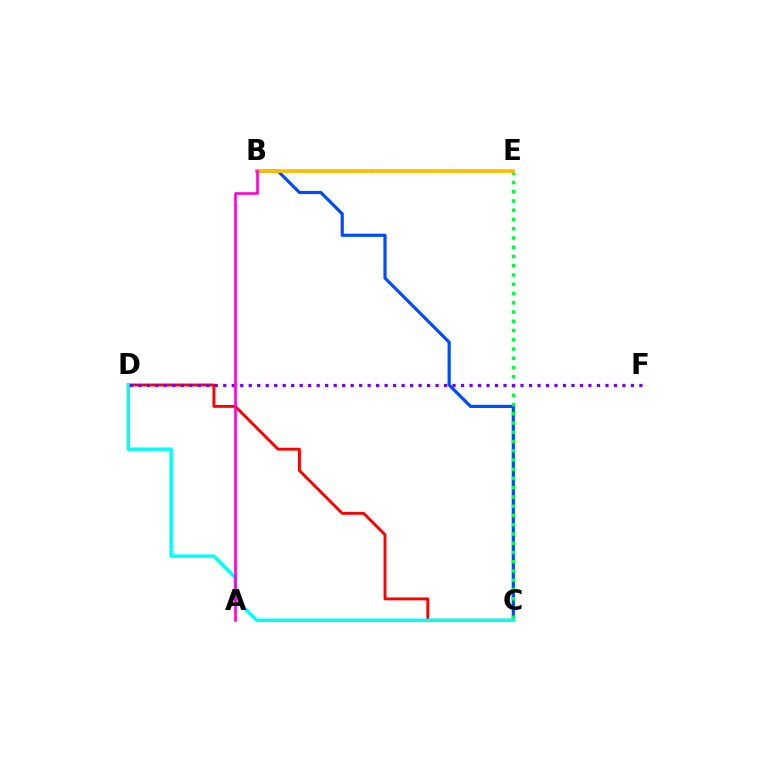{('B', 'C'): [{'color': '#004bff', 'line_style': 'solid', 'thickness': 2.29}], ('C', 'D'): [{'color': '#ff0000', 'line_style': 'solid', 'thickness': 2.07}, {'color': '#00fff6', 'line_style': 'solid', 'thickness': 2.48}], ('C', 'E'): [{'color': '#00ff39', 'line_style': 'dotted', 'thickness': 2.51}], ('B', 'E'): [{'color': '#84ff00', 'line_style': 'dotted', 'thickness': 2.13}, {'color': '#ffbd00', 'line_style': 'solid', 'thickness': 2.65}], ('D', 'F'): [{'color': '#7200ff', 'line_style': 'dotted', 'thickness': 2.31}], ('A', 'B'): [{'color': '#ff00cf', 'line_style': 'solid', 'thickness': 1.88}]}